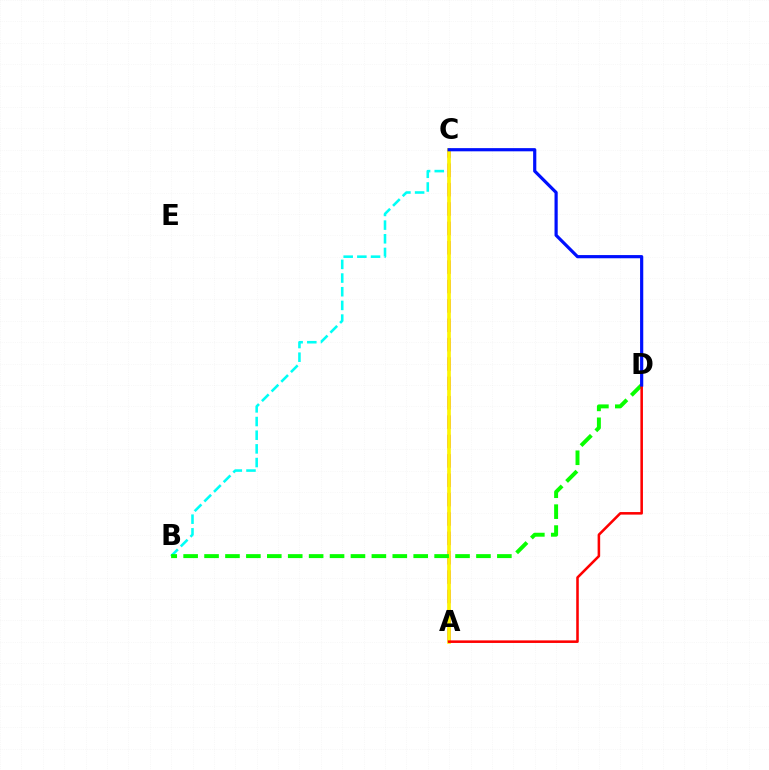{('B', 'C'): [{'color': '#00fff6', 'line_style': 'dashed', 'thickness': 1.86}], ('A', 'C'): [{'color': '#ee00ff', 'line_style': 'dashed', 'thickness': 2.63}, {'color': '#fcf500', 'line_style': 'solid', 'thickness': 2.64}], ('B', 'D'): [{'color': '#08ff00', 'line_style': 'dashed', 'thickness': 2.84}], ('A', 'D'): [{'color': '#ff0000', 'line_style': 'solid', 'thickness': 1.84}], ('C', 'D'): [{'color': '#0010ff', 'line_style': 'solid', 'thickness': 2.3}]}